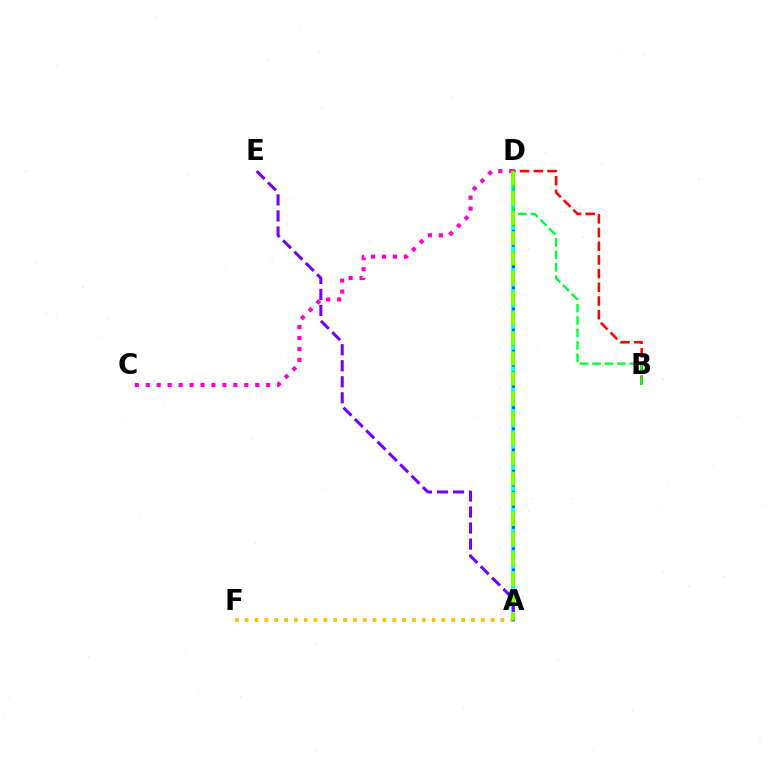{('A', 'D'): [{'color': '#00fff6', 'line_style': 'solid', 'thickness': 2.78}, {'color': '#004bff', 'line_style': 'dotted', 'thickness': 1.92}, {'color': '#84ff00', 'line_style': 'dashed', 'thickness': 2.72}], ('A', 'E'): [{'color': '#7200ff', 'line_style': 'dashed', 'thickness': 2.18}], ('A', 'F'): [{'color': '#ffbd00', 'line_style': 'dotted', 'thickness': 2.67}], ('B', 'D'): [{'color': '#ff0000', 'line_style': 'dashed', 'thickness': 1.86}, {'color': '#00ff39', 'line_style': 'dashed', 'thickness': 1.69}], ('C', 'D'): [{'color': '#ff00cf', 'line_style': 'dotted', 'thickness': 2.98}]}